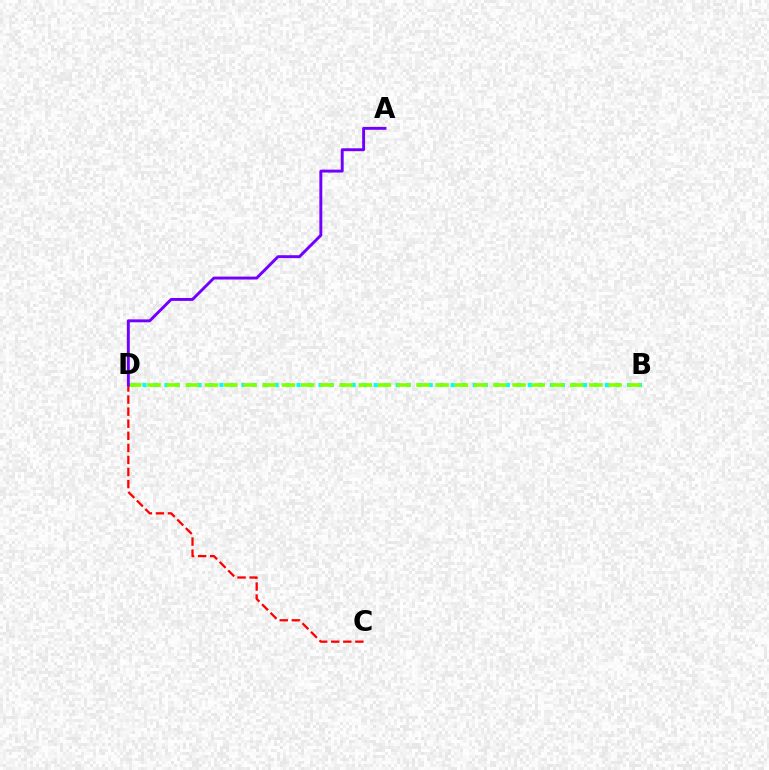{('B', 'D'): [{'color': '#00fff6', 'line_style': 'dotted', 'thickness': 2.99}, {'color': '#84ff00', 'line_style': 'dashed', 'thickness': 2.61}], ('C', 'D'): [{'color': '#ff0000', 'line_style': 'dashed', 'thickness': 1.64}], ('A', 'D'): [{'color': '#7200ff', 'line_style': 'solid', 'thickness': 2.1}]}